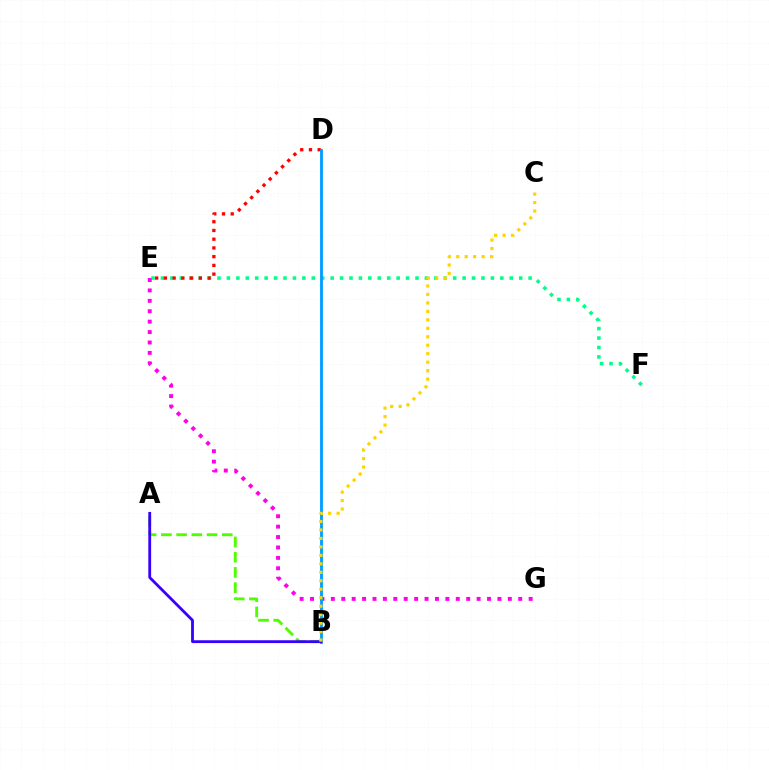{('E', 'F'): [{'color': '#00ff86', 'line_style': 'dotted', 'thickness': 2.56}], ('A', 'B'): [{'color': '#4fff00', 'line_style': 'dashed', 'thickness': 2.07}, {'color': '#3700ff', 'line_style': 'solid', 'thickness': 2.02}], ('D', 'E'): [{'color': '#ff0000', 'line_style': 'dotted', 'thickness': 2.37}], ('E', 'G'): [{'color': '#ff00ed', 'line_style': 'dotted', 'thickness': 2.83}], ('B', 'D'): [{'color': '#009eff', 'line_style': 'solid', 'thickness': 2.05}], ('B', 'C'): [{'color': '#ffd500', 'line_style': 'dotted', 'thickness': 2.3}]}